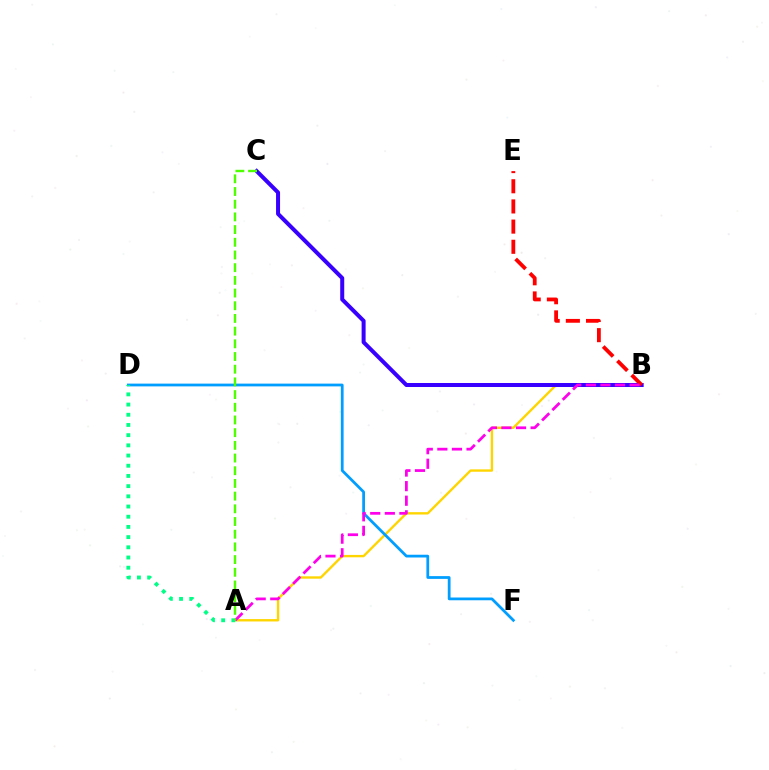{('A', 'B'): [{'color': '#ffd500', 'line_style': 'solid', 'thickness': 1.71}, {'color': '#ff00ed', 'line_style': 'dashed', 'thickness': 1.98}], ('B', 'C'): [{'color': '#3700ff', 'line_style': 'solid', 'thickness': 2.88}], ('D', 'F'): [{'color': '#009eff', 'line_style': 'solid', 'thickness': 1.99}], ('B', 'E'): [{'color': '#ff0000', 'line_style': 'dashed', 'thickness': 2.74}], ('A', 'D'): [{'color': '#00ff86', 'line_style': 'dotted', 'thickness': 2.77}], ('A', 'C'): [{'color': '#4fff00', 'line_style': 'dashed', 'thickness': 1.72}]}